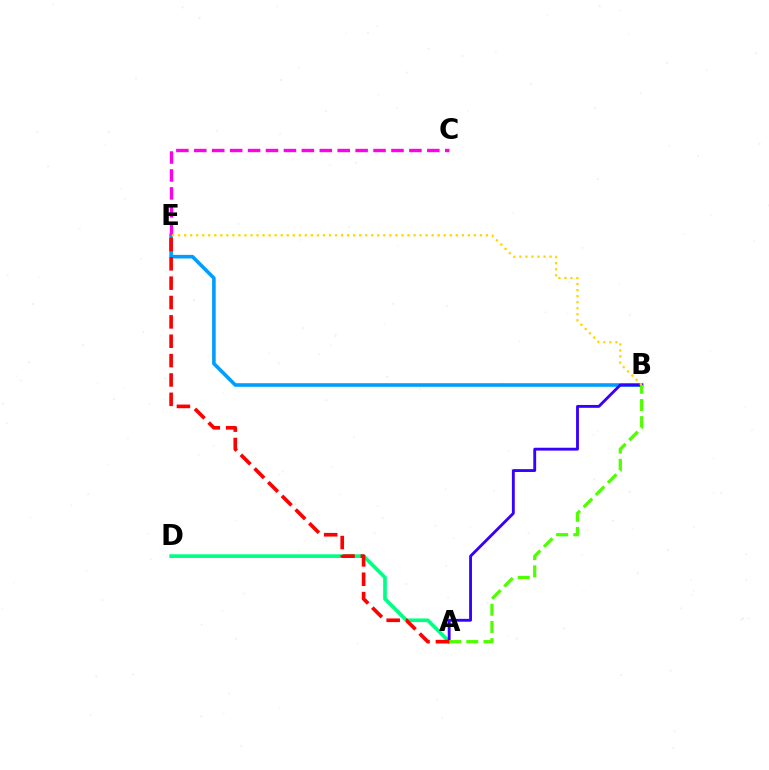{('B', 'E'): [{'color': '#009eff', 'line_style': 'solid', 'thickness': 2.59}, {'color': '#ffd500', 'line_style': 'dotted', 'thickness': 1.64}], ('A', 'D'): [{'color': '#00ff86', 'line_style': 'solid', 'thickness': 2.64}], ('C', 'E'): [{'color': '#ff00ed', 'line_style': 'dashed', 'thickness': 2.44}], ('A', 'B'): [{'color': '#3700ff', 'line_style': 'solid', 'thickness': 2.05}, {'color': '#4fff00', 'line_style': 'dashed', 'thickness': 2.33}], ('A', 'E'): [{'color': '#ff0000', 'line_style': 'dashed', 'thickness': 2.63}]}